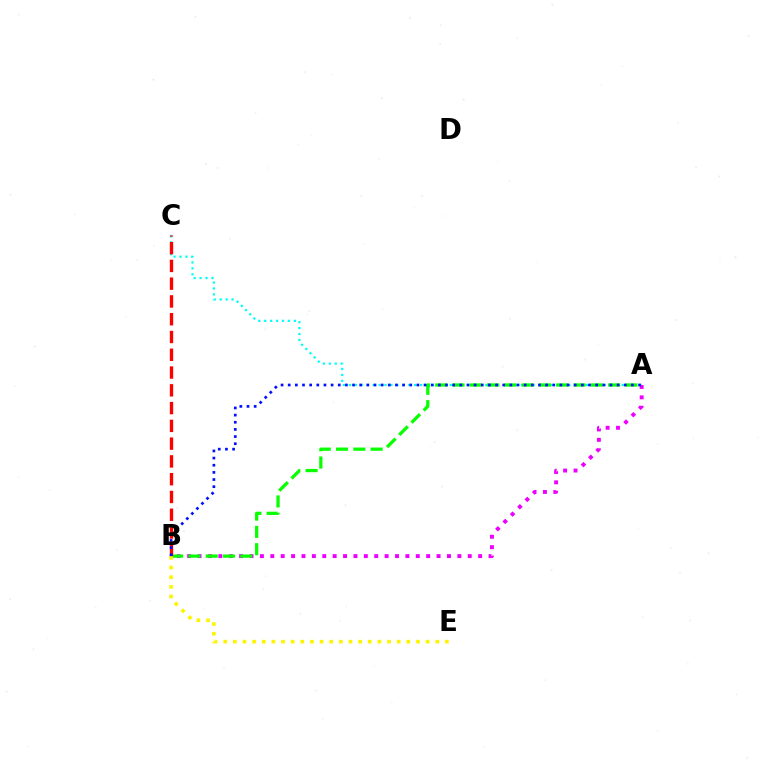{('A', 'C'): [{'color': '#00fff6', 'line_style': 'dotted', 'thickness': 1.61}], ('A', 'B'): [{'color': '#ee00ff', 'line_style': 'dotted', 'thickness': 2.82}, {'color': '#08ff00', 'line_style': 'dashed', 'thickness': 2.35}, {'color': '#0010ff', 'line_style': 'dotted', 'thickness': 1.94}], ('B', 'C'): [{'color': '#ff0000', 'line_style': 'dashed', 'thickness': 2.41}], ('B', 'E'): [{'color': '#fcf500', 'line_style': 'dotted', 'thickness': 2.62}]}